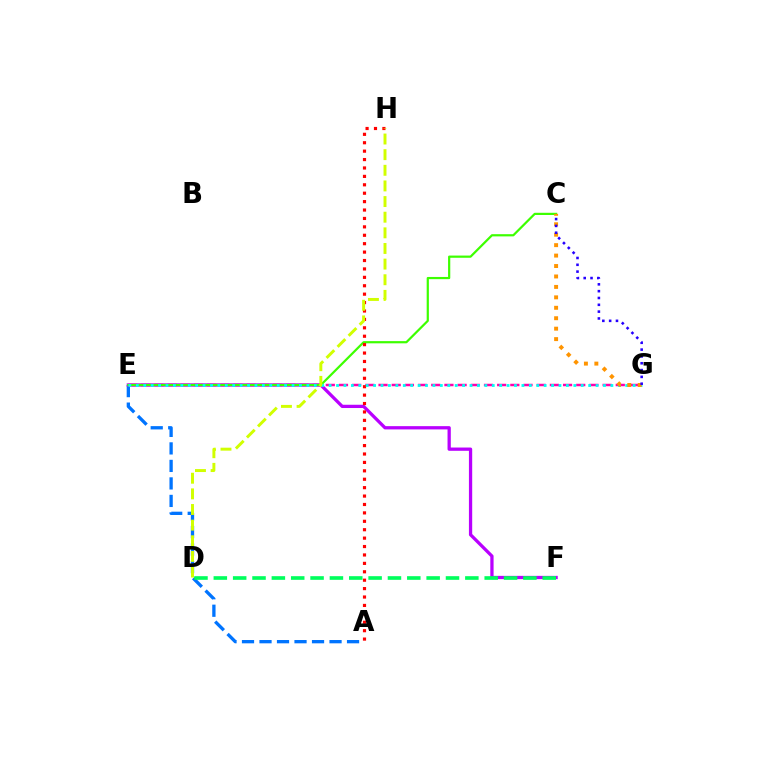{('A', 'E'): [{'color': '#0074ff', 'line_style': 'dashed', 'thickness': 2.38}], ('E', 'F'): [{'color': '#b900ff', 'line_style': 'solid', 'thickness': 2.35}], ('E', 'G'): [{'color': '#ff00ac', 'line_style': 'dashed', 'thickness': 1.79}, {'color': '#00fff6', 'line_style': 'dotted', 'thickness': 2.01}], ('C', 'E'): [{'color': '#3dff00', 'line_style': 'solid', 'thickness': 1.59}], ('A', 'H'): [{'color': '#ff0000', 'line_style': 'dotted', 'thickness': 2.29}], ('D', 'F'): [{'color': '#00ff5c', 'line_style': 'dashed', 'thickness': 2.63}], ('D', 'H'): [{'color': '#d1ff00', 'line_style': 'dashed', 'thickness': 2.12}], ('C', 'G'): [{'color': '#ff9400', 'line_style': 'dotted', 'thickness': 2.84}, {'color': '#2500ff', 'line_style': 'dotted', 'thickness': 1.85}]}